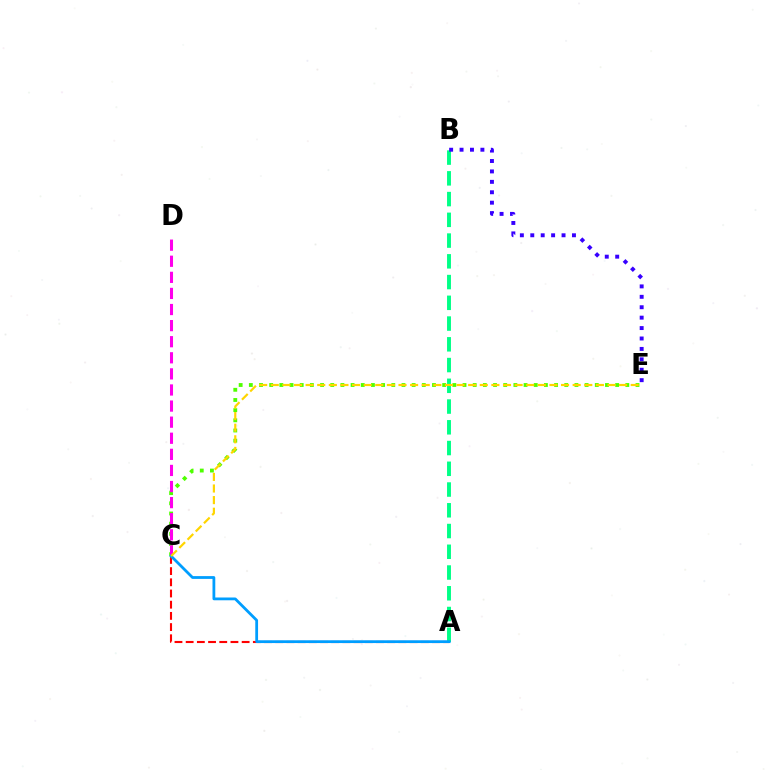{('A', 'C'): [{'color': '#ff0000', 'line_style': 'dashed', 'thickness': 1.52}, {'color': '#009eff', 'line_style': 'solid', 'thickness': 2.01}], ('A', 'B'): [{'color': '#00ff86', 'line_style': 'dashed', 'thickness': 2.82}], ('C', 'E'): [{'color': '#4fff00', 'line_style': 'dotted', 'thickness': 2.76}, {'color': '#ffd500', 'line_style': 'dashed', 'thickness': 1.58}], ('C', 'D'): [{'color': '#ff00ed', 'line_style': 'dashed', 'thickness': 2.19}], ('B', 'E'): [{'color': '#3700ff', 'line_style': 'dotted', 'thickness': 2.83}]}